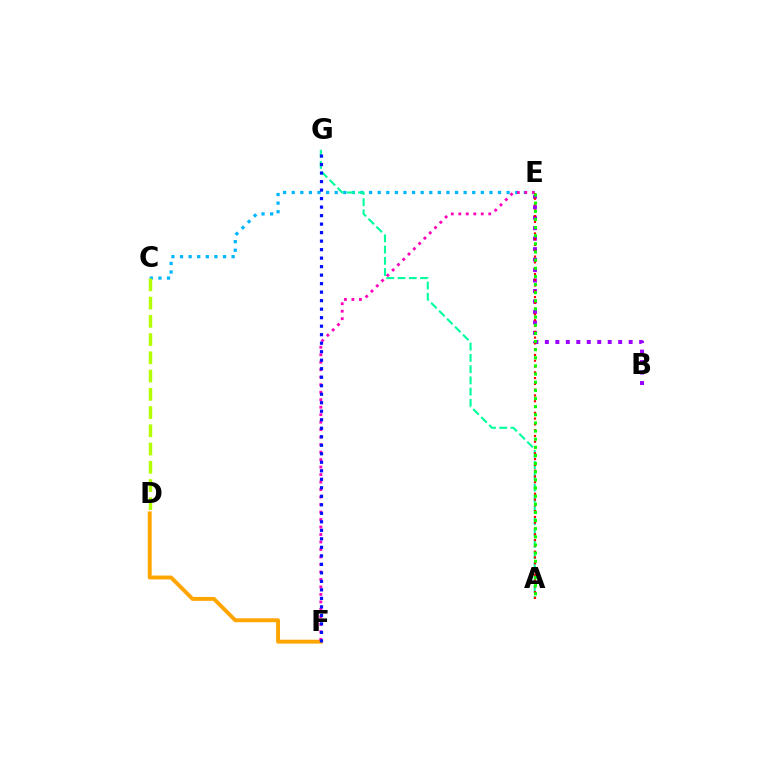{('C', 'E'): [{'color': '#00b5ff', 'line_style': 'dotted', 'thickness': 2.34}], ('A', 'G'): [{'color': '#00ff9d', 'line_style': 'dashed', 'thickness': 1.53}], ('D', 'F'): [{'color': '#ffa500', 'line_style': 'solid', 'thickness': 2.81}], ('B', 'E'): [{'color': '#9b00ff', 'line_style': 'dotted', 'thickness': 2.85}], ('C', 'D'): [{'color': '#b3ff00', 'line_style': 'dashed', 'thickness': 2.48}], ('E', 'F'): [{'color': '#ff00bd', 'line_style': 'dotted', 'thickness': 2.03}], ('F', 'G'): [{'color': '#0010ff', 'line_style': 'dotted', 'thickness': 2.31}], ('A', 'E'): [{'color': '#ff0000', 'line_style': 'dotted', 'thickness': 1.57}, {'color': '#08ff00', 'line_style': 'dotted', 'thickness': 2.21}]}